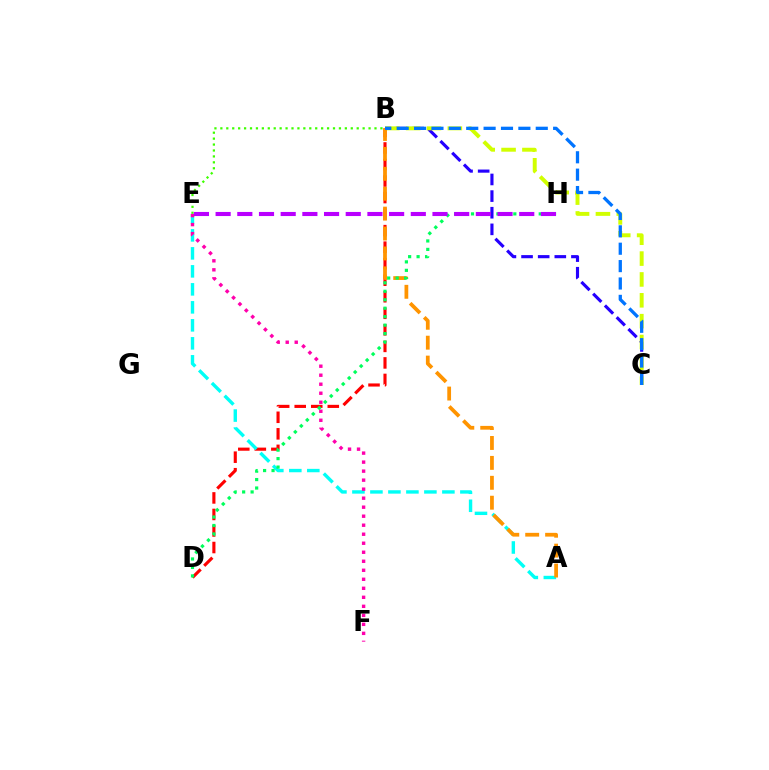{('B', 'D'): [{'color': '#ff0000', 'line_style': 'dashed', 'thickness': 2.25}], ('B', 'C'): [{'color': '#2500ff', 'line_style': 'dashed', 'thickness': 2.26}, {'color': '#d1ff00', 'line_style': 'dashed', 'thickness': 2.83}, {'color': '#0074ff', 'line_style': 'dashed', 'thickness': 2.36}], ('B', 'E'): [{'color': '#3dff00', 'line_style': 'dotted', 'thickness': 1.61}], ('A', 'E'): [{'color': '#00fff6', 'line_style': 'dashed', 'thickness': 2.44}], ('A', 'B'): [{'color': '#ff9400', 'line_style': 'dashed', 'thickness': 2.71}], ('E', 'F'): [{'color': '#ff00ac', 'line_style': 'dotted', 'thickness': 2.45}], ('D', 'H'): [{'color': '#00ff5c', 'line_style': 'dotted', 'thickness': 2.3}], ('E', 'H'): [{'color': '#b900ff', 'line_style': 'dashed', 'thickness': 2.95}]}